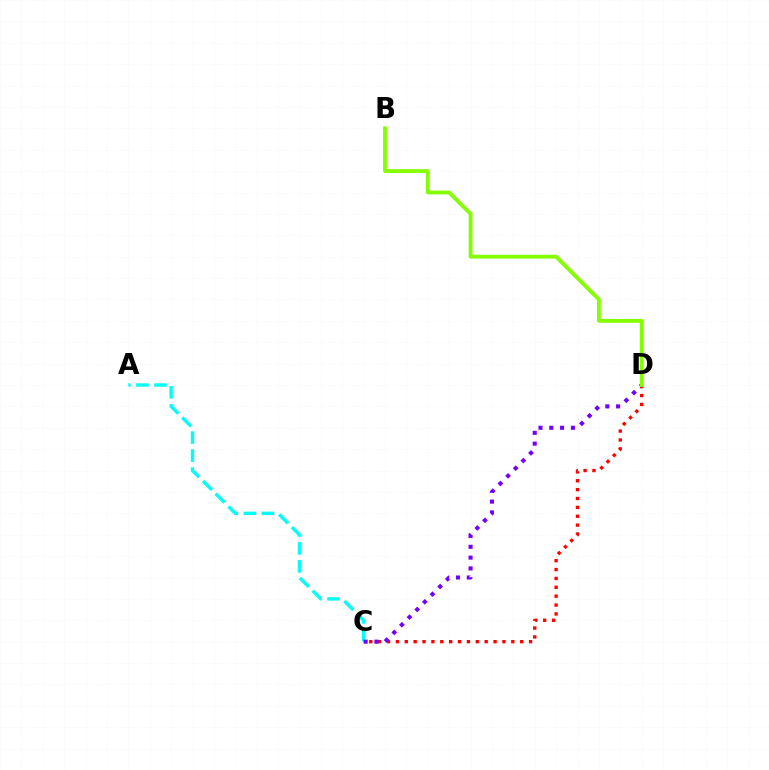{('C', 'D'): [{'color': '#ff0000', 'line_style': 'dotted', 'thickness': 2.41}, {'color': '#7200ff', 'line_style': 'dotted', 'thickness': 2.94}], ('A', 'C'): [{'color': '#00fff6', 'line_style': 'dashed', 'thickness': 2.45}], ('B', 'D'): [{'color': '#84ff00', 'line_style': 'solid', 'thickness': 2.76}]}